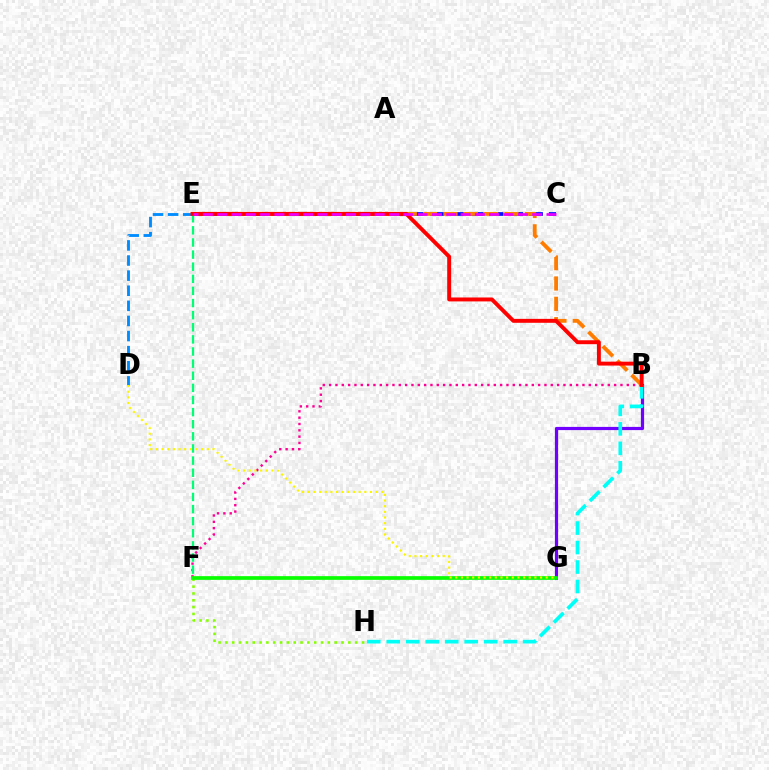{('B', 'F'): [{'color': '#ff0094', 'line_style': 'dotted', 'thickness': 1.72}], ('D', 'E'): [{'color': '#008cff', 'line_style': 'dashed', 'thickness': 2.05}], ('C', 'E'): [{'color': '#0010ff', 'line_style': 'dashed', 'thickness': 2.69}, {'color': '#ee00ff', 'line_style': 'dashed', 'thickness': 1.95}], ('B', 'G'): [{'color': '#7200ff', 'line_style': 'solid', 'thickness': 2.3}], ('B', 'E'): [{'color': '#ff7c00', 'line_style': 'dashed', 'thickness': 2.76}, {'color': '#ff0000', 'line_style': 'solid', 'thickness': 2.83}], ('F', 'H'): [{'color': '#84ff00', 'line_style': 'dotted', 'thickness': 1.86}], ('E', 'F'): [{'color': '#00ff74', 'line_style': 'dashed', 'thickness': 1.65}], ('F', 'G'): [{'color': '#08ff00', 'line_style': 'solid', 'thickness': 2.66}], ('D', 'G'): [{'color': '#fcf500', 'line_style': 'dotted', 'thickness': 1.54}], ('B', 'H'): [{'color': '#00fff6', 'line_style': 'dashed', 'thickness': 2.65}]}